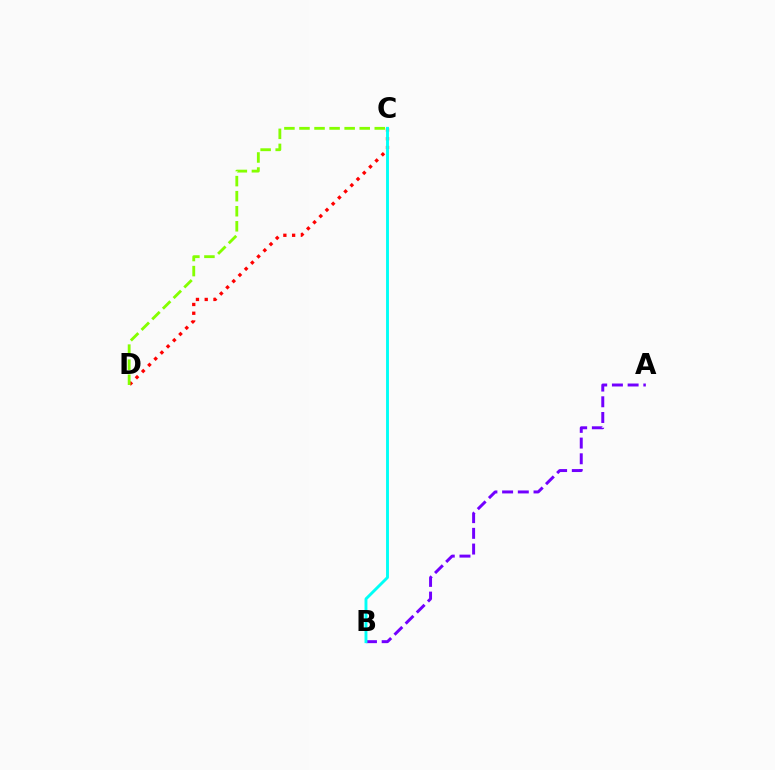{('A', 'B'): [{'color': '#7200ff', 'line_style': 'dashed', 'thickness': 2.13}], ('C', 'D'): [{'color': '#ff0000', 'line_style': 'dotted', 'thickness': 2.38}, {'color': '#84ff00', 'line_style': 'dashed', 'thickness': 2.05}], ('B', 'C'): [{'color': '#00fff6', 'line_style': 'solid', 'thickness': 2.08}]}